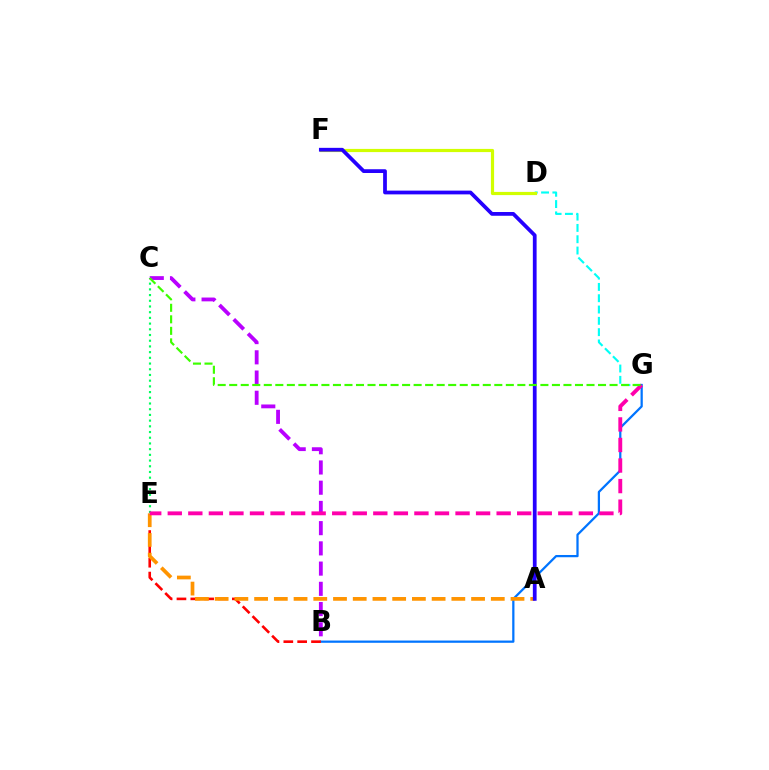{('D', 'G'): [{'color': '#00fff6', 'line_style': 'dashed', 'thickness': 1.54}], ('C', 'E'): [{'color': '#00ff5c', 'line_style': 'dotted', 'thickness': 1.55}], ('B', 'G'): [{'color': '#0074ff', 'line_style': 'solid', 'thickness': 1.62}], ('B', 'E'): [{'color': '#ff0000', 'line_style': 'dashed', 'thickness': 1.88}], ('B', 'C'): [{'color': '#b900ff', 'line_style': 'dashed', 'thickness': 2.75}], ('D', 'F'): [{'color': '#d1ff00', 'line_style': 'solid', 'thickness': 2.29}], ('A', 'E'): [{'color': '#ff9400', 'line_style': 'dashed', 'thickness': 2.68}], ('E', 'G'): [{'color': '#ff00ac', 'line_style': 'dashed', 'thickness': 2.79}], ('A', 'F'): [{'color': '#2500ff', 'line_style': 'solid', 'thickness': 2.7}], ('C', 'G'): [{'color': '#3dff00', 'line_style': 'dashed', 'thickness': 1.57}]}